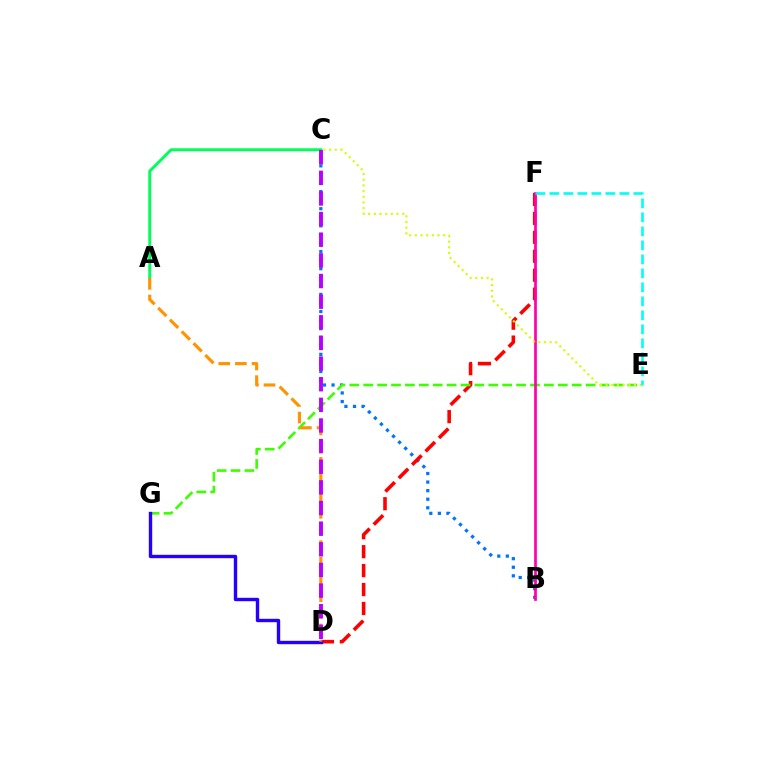{('B', 'C'): [{'color': '#0074ff', 'line_style': 'dotted', 'thickness': 2.33}], ('A', 'C'): [{'color': '#00ff5c', 'line_style': 'solid', 'thickness': 2.1}], ('D', 'F'): [{'color': '#ff0000', 'line_style': 'dashed', 'thickness': 2.57}], ('E', 'G'): [{'color': '#3dff00', 'line_style': 'dashed', 'thickness': 1.89}], ('B', 'F'): [{'color': '#ff00ac', 'line_style': 'solid', 'thickness': 1.95}], ('D', 'G'): [{'color': '#2500ff', 'line_style': 'solid', 'thickness': 2.44}], ('A', 'D'): [{'color': '#ff9400', 'line_style': 'dashed', 'thickness': 2.26}], ('C', 'E'): [{'color': '#d1ff00', 'line_style': 'dotted', 'thickness': 1.54}], ('C', 'D'): [{'color': '#b900ff', 'line_style': 'dashed', 'thickness': 2.8}], ('E', 'F'): [{'color': '#00fff6', 'line_style': 'dashed', 'thickness': 1.9}]}